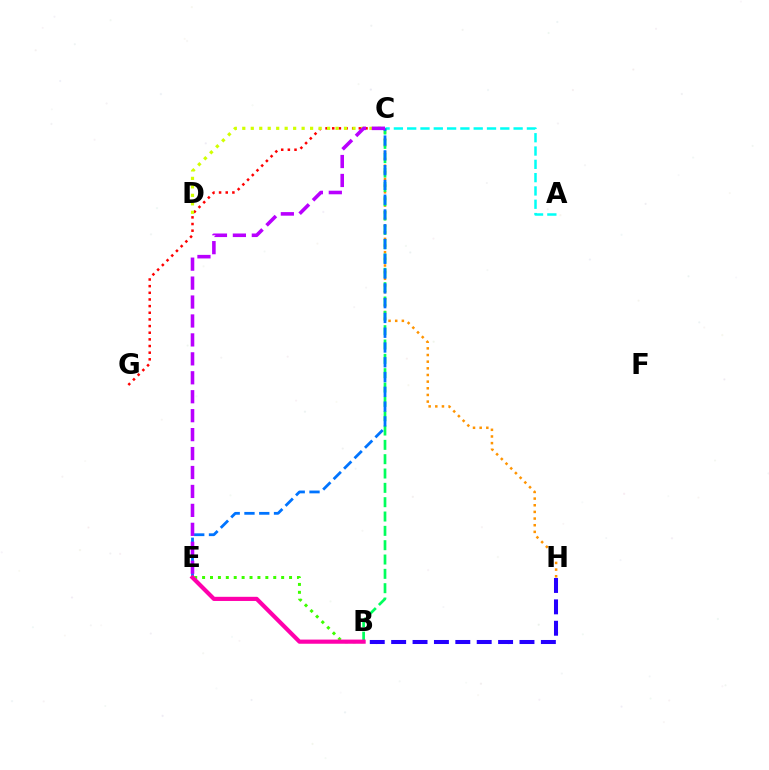{('C', 'G'): [{'color': '#ff0000', 'line_style': 'dotted', 'thickness': 1.81}], ('B', 'H'): [{'color': '#2500ff', 'line_style': 'dashed', 'thickness': 2.91}], ('C', 'H'): [{'color': '#ff9400', 'line_style': 'dotted', 'thickness': 1.81}], ('B', 'E'): [{'color': '#3dff00', 'line_style': 'dotted', 'thickness': 2.15}, {'color': '#ff00ac', 'line_style': 'solid', 'thickness': 2.99}], ('A', 'C'): [{'color': '#00fff6', 'line_style': 'dashed', 'thickness': 1.81}], ('C', 'D'): [{'color': '#d1ff00', 'line_style': 'dotted', 'thickness': 2.3}], ('B', 'C'): [{'color': '#00ff5c', 'line_style': 'dashed', 'thickness': 1.95}], ('C', 'E'): [{'color': '#0074ff', 'line_style': 'dashed', 'thickness': 2.01}, {'color': '#b900ff', 'line_style': 'dashed', 'thickness': 2.57}]}